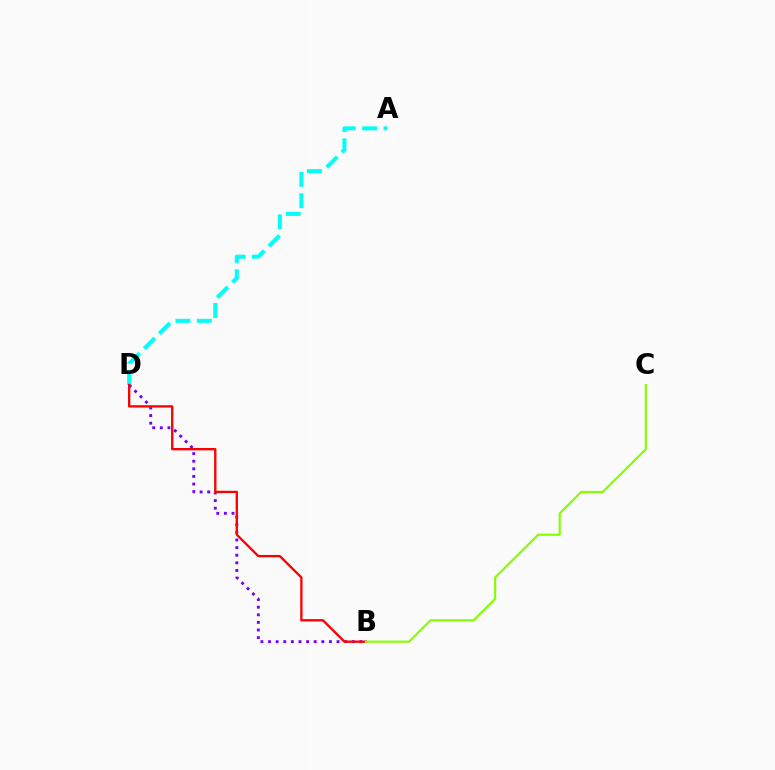{('A', 'D'): [{'color': '#00fff6', 'line_style': 'dashed', 'thickness': 2.9}], ('B', 'D'): [{'color': '#7200ff', 'line_style': 'dotted', 'thickness': 2.07}, {'color': '#ff0000', 'line_style': 'solid', 'thickness': 1.69}], ('B', 'C'): [{'color': '#84ff00', 'line_style': 'solid', 'thickness': 1.56}]}